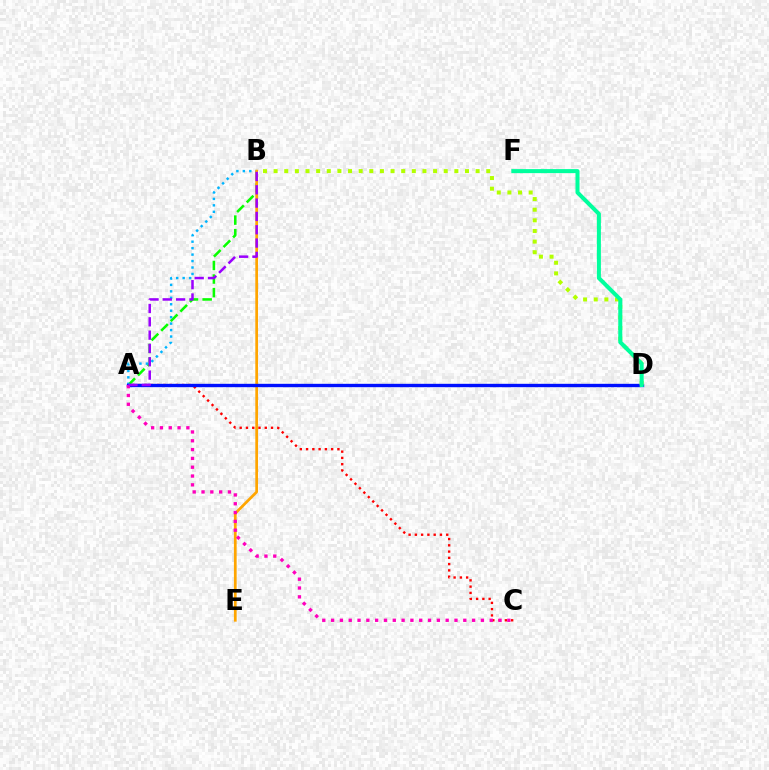{('A', 'B'): [{'color': '#08ff00', 'line_style': 'dashed', 'thickness': 1.84}, {'color': '#00b5ff', 'line_style': 'dotted', 'thickness': 1.75}, {'color': '#9b00ff', 'line_style': 'dashed', 'thickness': 1.81}], ('A', 'C'): [{'color': '#ff0000', 'line_style': 'dotted', 'thickness': 1.7}, {'color': '#ff00bd', 'line_style': 'dotted', 'thickness': 2.39}], ('B', 'E'): [{'color': '#ffa500', 'line_style': 'solid', 'thickness': 1.97}], ('A', 'D'): [{'color': '#0010ff', 'line_style': 'solid', 'thickness': 2.42}], ('B', 'D'): [{'color': '#b3ff00', 'line_style': 'dotted', 'thickness': 2.89}], ('D', 'F'): [{'color': '#00ff9d', 'line_style': 'solid', 'thickness': 2.9}]}